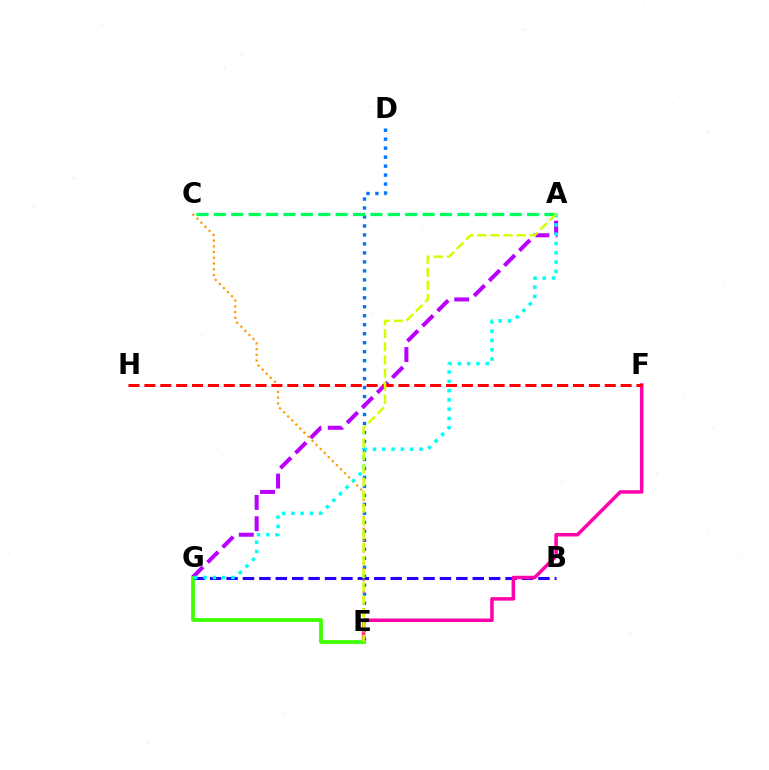{('B', 'G'): [{'color': '#2500ff', 'line_style': 'dashed', 'thickness': 2.23}], ('D', 'E'): [{'color': '#0074ff', 'line_style': 'dotted', 'thickness': 2.44}], ('E', 'F'): [{'color': '#ff00ac', 'line_style': 'solid', 'thickness': 2.52}], ('A', 'G'): [{'color': '#b900ff', 'line_style': 'dashed', 'thickness': 2.9}, {'color': '#00fff6', 'line_style': 'dotted', 'thickness': 2.52}], ('A', 'C'): [{'color': '#00ff5c', 'line_style': 'dashed', 'thickness': 2.36}], ('C', 'E'): [{'color': '#ff9400', 'line_style': 'dotted', 'thickness': 1.56}], ('F', 'H'): [{'color': '#ff0000', 'line_style': 'dashed', 'thickness': 2.16}], ('E', 'G'): [{'color': '#3dff00', 'line_style': 'solid', 'thickness': 2.69}], ('A', 'E'): [{'color': '#d1ff00', 'line_style': 'dashed', 'thickness': 1.78}]}